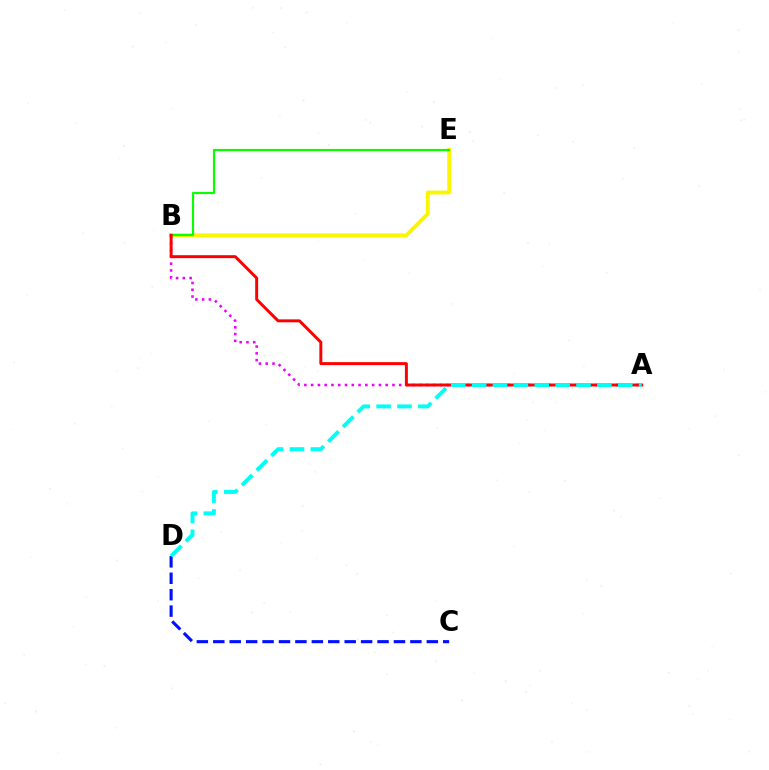{('B', 'E'): [{'color': '#fcf500', 'line_style': 'solid', 'thickness': 2.76}, {'color': '#08ff00', 'line_style': 'solid', 'thickness': 1.55}], ('A', 'B'): [{'color': '#ee00ff', 'line_style': 'dotted', 'thickness': 1.84}, {'color': '#ff0000', 'line_style': 'solid', 'thickness': 2.13}], ('C', 'D'): [{'color': '#0010ff', 'line_style': 'dashed', 'thickness': 2.23}], ('A', 'D'): [{'color': '#00fff6', 'line_style': 'dashed', 'thickness': 2.84}]}